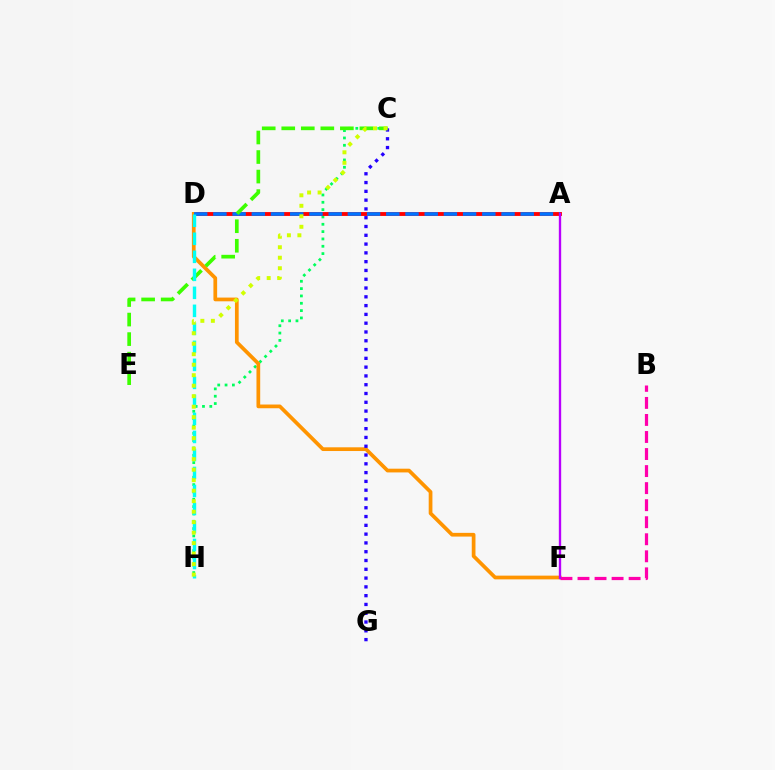{('C', 'H'): [{'color': '#00ff5c', 'line_style': 'dotted', 'thickness': 1.99}, {'color': '#d1ff00', 'line_style': 'dotted', 'thickness': 2.85}], ('A', 'D'): [{'color': '#ff0000', 'line_style': 'solid', 'thickness': 2.78}, {'color': '#0074ff', 'line_style': 'dashed', 'thickness': 2.61}], ('D', 'F'): [{'color': '#ff9400', 'line_style': 'solid', 'thickness': 2.68}], ('B', 'F'): [{'color': '#ff00ac', 'line_style': 'dashed', 'thickness': 2.32}], ('C', 'G'): [{'color': '#2500ff', 'line_style': 'dotted', 'thickness': 2.39}], ('C', 'E'): [{'color': '#3dff00', 'line_style': 'dashed', 'thickness': 2.65}], ('D', 'H'): [{'color': '#00fff6', 'line_style': 'dashed', 'thickness': 2.45}], ('A', 'F'): [{'color': '#b900ff', 'line_style': 'solid', 'thickness': 1.69}]}